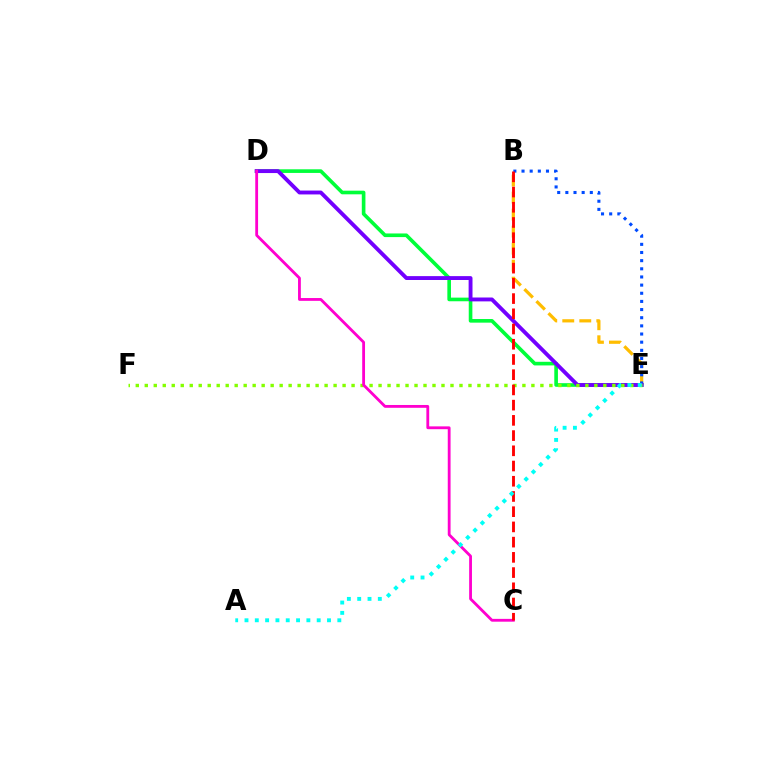{('B', 'E'): [{'color': '#ffbd00', 'line_style': 'dashed', 'thickness': 2.31}, {'color': '#004bff', 'line_style': 'dotted', 'thickness': 2.21}], ('D', 'E'): [{'color': '#00ff39', 'line_style': 'solid', 'thickness': 2.62}, {'color': '#7200ff', 'line_style': 'solid', 'thickness': 2.79}], ('E', 'F'): [{'color': '#84ff00', 'line_style': 'dotted', 'thickness': 2.44}], ('C', 'D'): [{'color': '#ff00cf', 'line_style': 'solid', 'thickness': 2.03}], ('B', 'C'): [{'color': '#ff0000', 'line_style': 'dashed', 'thickness': 2.07}], ('A', 'E'): [{'color': '#00fff6', 'line_style': 'dotted', 'thickness': 2.8}]}